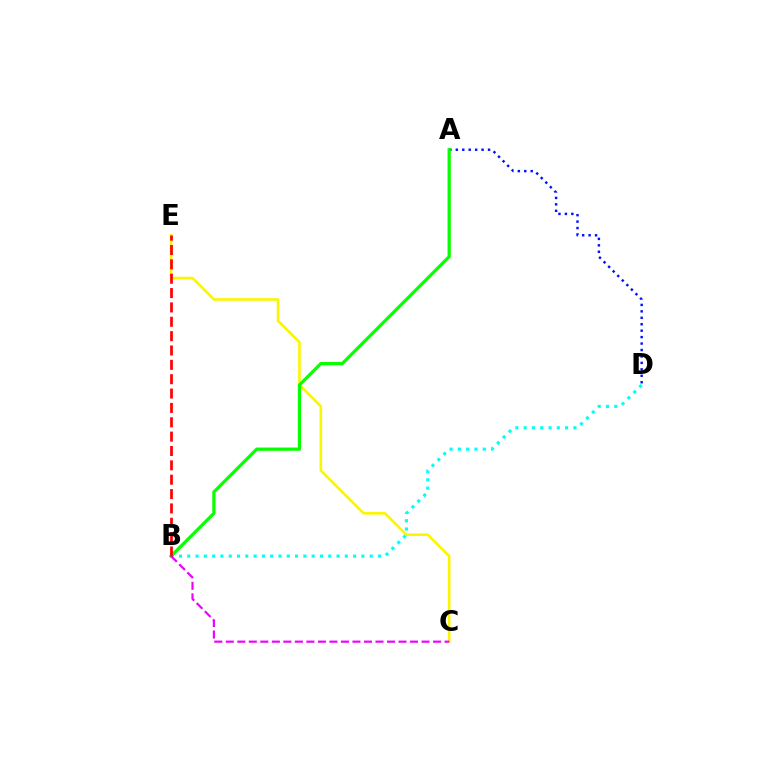{('B', 'D'): [{'color': '#00fff6', 'line_style': 'dotted', 'thickness': 2.25}], ('C', 'E'): [{'color': '#fcf500', 'line_style': 'solid', 'thickness': 1.88}], ('A', 'D'): [{'color': '#0010ff', 'line_style': 'dotted', 'thickness': 1.75}], ('A', 'B'): [{'color': '#08ff00', 'line_style': 'solid', 'thickness': 2.32}], ('B', 'E'): [{'color': '#ff0000', 'line_style': 'dashed', 'thickness': 1.95}], ('B', 'C'): [{'color': '#ee00ff', 'line_style': 'dashed', 'thickness': 1.56}]}